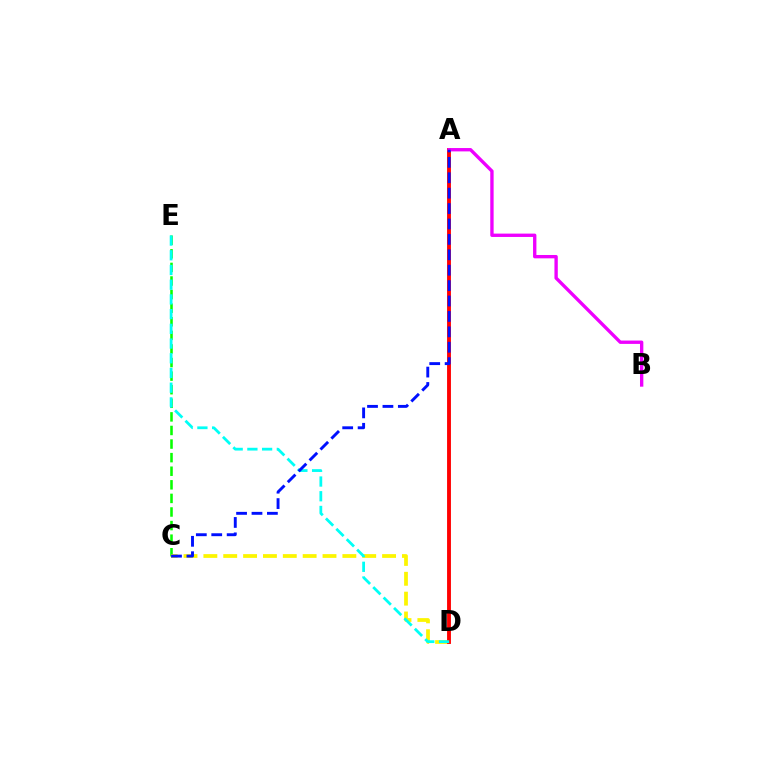{('C', 'E'): [{'color': '#08ff00', 'line_style': 'dashed', 'thickness': 1.85}], ('C', 'D'): [{'color': '#fcf500', 'line_style': 'dashed', 'thickness': 2.7}], ('A', 'D'): [{'color': '#ff0000', 'line_style': 'solid', 'thickness': 2.79}], ('A', 'B'): [{'color': '#ee00ff', 'line_style': 'solid', 'thickness': 2.41}], ('D', 'E'): [{'color': '#00fff6', 'line_style': 'dashed', 'thickness': 2.0}], ('A', 'C'): [{'color': '#0010ff', 'line_style': 'dashed', 'thickness': 2.09}]}